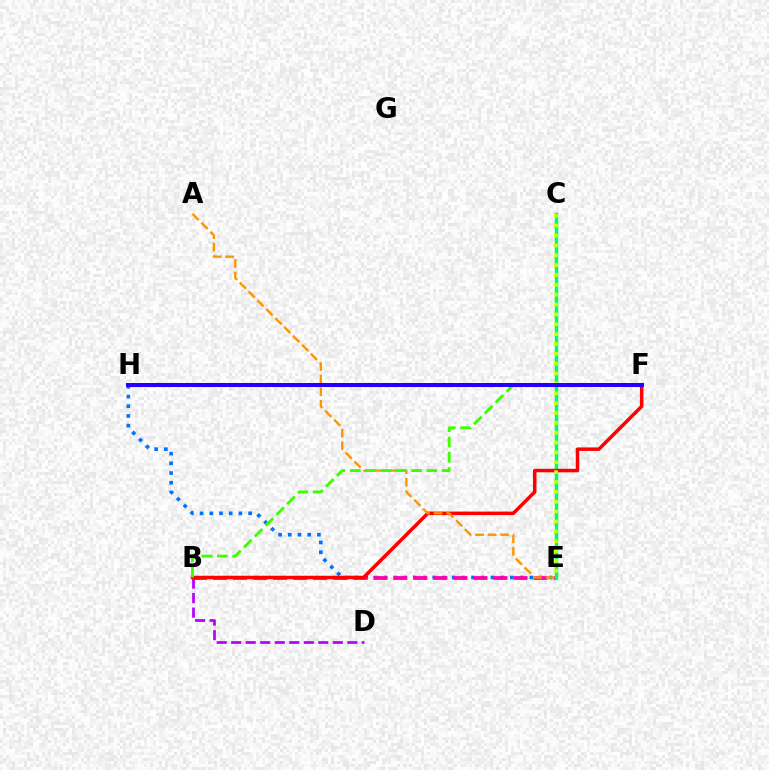{('B', 'D'): [{'color': '#b900ff', 'line_style': 'dashed', 'thickness': 1.97}], ('E', 'H'): [{'color': '#0074ff', 'line_style': 'dotted', 'thickness': 2.64}], ('B', 'E'): [{'color': '#ff00ac', 'line_style': 'dashed', 'thickness': 2.72}], ('F', 'H'): [{'color': '#00fff6', 'line_style': 'dotted', 'thickness': 2.37}, {'color': '#2500ff', 'line_style': 'solid', 'thickness': 2.88}], ('C', 'E'): [{'color': '#00ff5c', 'line_style': 'solid', 'thickness': 2.51}, {'color': '#d1ff00', 'line_style': 'dotted', 'thickness': 2.68}], ('B', 'F'): [{'color': '#ff0000', 'line_style': 'solid', 'thickness': 2.52}, {'color': '#3dff00', 'line_style': 'dashed', 'thickness': 2.08}], ('A', 'E'): [{'color': '#ff9400', 'line_style': 'dashed', 'thickness': 1.71}]}